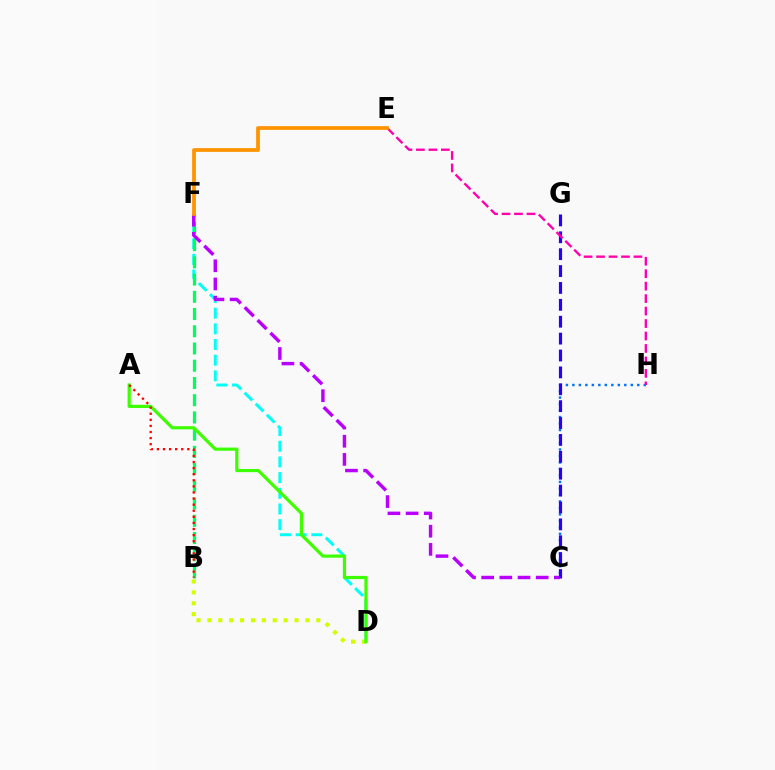{('D', 'F'): [{'color': '#00fff6', 'line_style': 'dashed', 'thickness': 2.13}], ('B', 'F'): [{'color': '#00ff5c', 'line_style': 'dashed', 'thickness': 2.34}], ('B', 'D'): [{'color': '#d1ff00', 'line_style': 'dotted', 'thickness': 2.96}], ('A', 'D'): [{'color': '#3dff00', 'line_style': 'solid', 'thickness': 2.29}], ('C', 'F'): [{'color': '#b900ff', 'line_style': 'dashed', 'thickness': 2.47}], ('C', 'H'): [{'color': '#0074ff', 'line_style': 'dotted', 'thickness': 1.76}], ('C', 'G'): [{'color': '#2500ff', 'line_style': 'dashed', 'thickness': 2.29}], ('E', 'H'): [{'color': '#ff00ac', 'line_style': 'dashed', 'thickness': 1.69}], ('E', 'F'): [{'color': '#ff9400', 'line_style': 'solid', 'thickness': 2.69}], ('A', 'B'): [{'color': '#ff0000', 'line_style': 'dotted', 'thickness': 1.65}]}